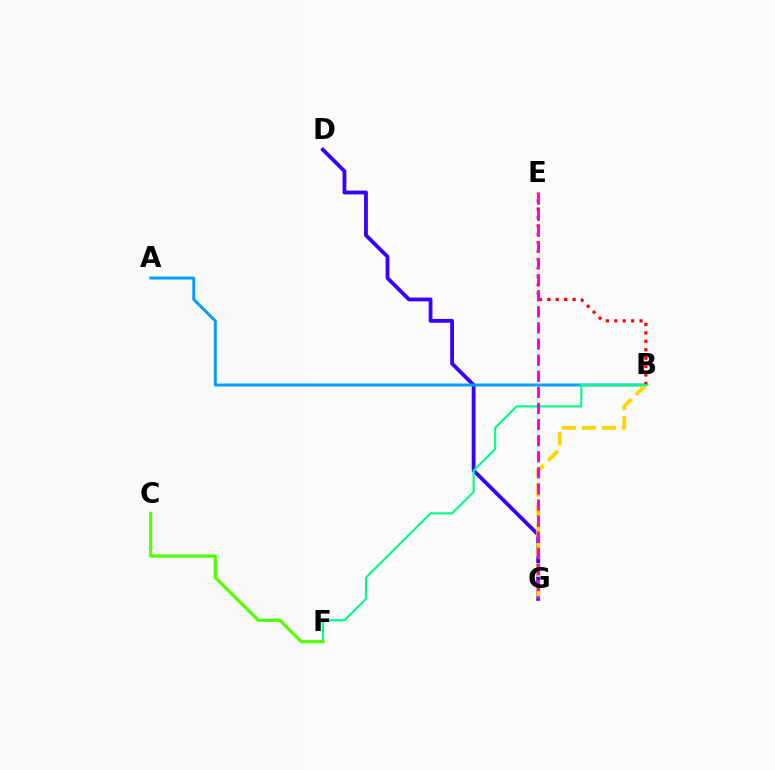{('D', 'G'): [{'color': '#3700ff', 'line_style': 'solid', 'thickness': 2.74}], ('A', 'B'): [{'color': '#009eff', 'line_style': 'solid', 'thickness': 2.11}], ('B', 'G'): [{'color': '#ffd500', 'line_style': 'dashed', 'thickness': 2.72}], ('B', 'E'): [{'color': '#ff0000', 'line_style': 'dotted', 'thickness': 2.29}], ('B', 'F'): [{'color': '#00ff86', 'line_style': 'solid', 'thickness': 1.53}], ('E', 'G'): [{'color': '#ff00ed', 'line_style': 'dashed', 'thickness': 2.19}], ('C', 'F'): [{'color': '#4fff00', 'line_style': 'solid', 'thickness': 2.28}]}